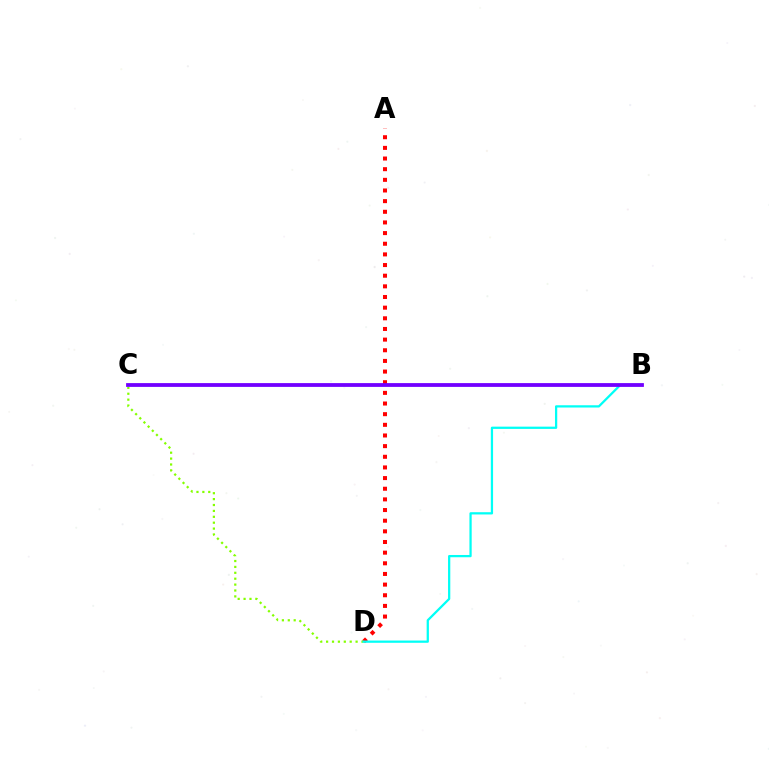{('A', 'D'): [{'color': '#ff0000', 'line_style': 'dotted', 'thickness': 2.89}], ('C', 'D'): [{'color': '#84ff00', 'line_style': 'dotted', 'thickness': 1.6}], ('B', 'D'): [{'color': '#00fff6', 'line_style': 'solid', 'thickness': 1.62}], ('B', 'C'): [{'color': '#7200ff', 'line_style': 'solid', 'thickness': 2.73}]}